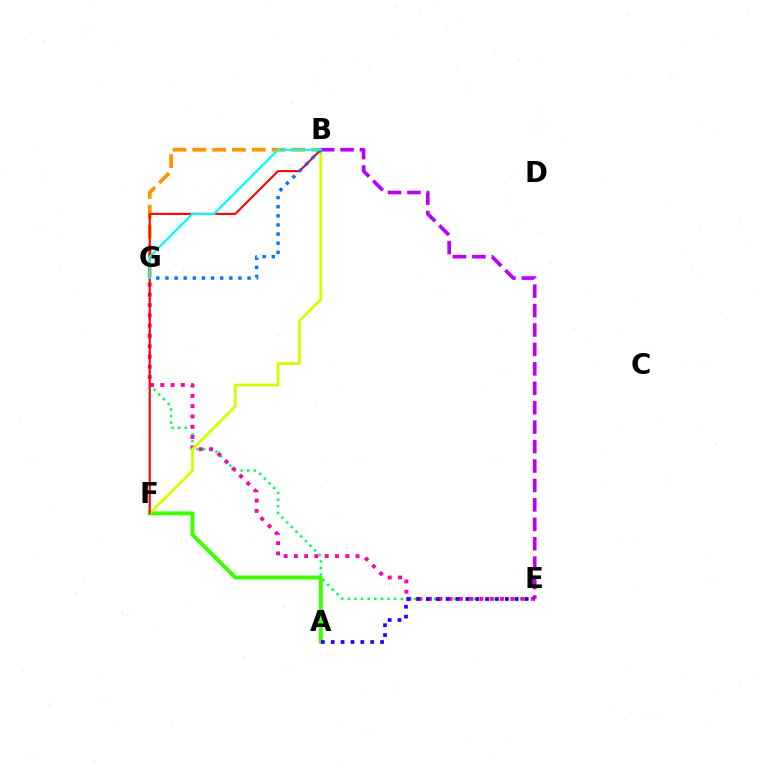{('E', 'G'): [{'color': '#00ff5c', 'line_style': 'dotted', 'thickness': 1.8}, {'color': '#ff00ac', 'line_style': 'dotted', 'thickness': 2.79}], ('A', 'F'): [{'color': '#3dff00', 'line_style': 'solid', 'thickness': 2.86}], ('B', 'G'): [{'color': '#ff9400', 'line_style': 'dashed', 'thickness': 2.69}, {'color': '#0074ff', 'line_style': 'dotted', 'thickness': 2.48}, {'color': '#00fff6', 'line_style': 'solid', 'thickness': 1.58}], ('B', 'F'): [{'color': '#d1ff00', 'line_style': 'solid', 'thickness': 2.0}, {'color': '#ff0000', 'line_style': 'solid', 'thickness': 1.51}], ('B', 'E'): [{'color': '#b900ff', 'line_style': 'dashed', 'thickness': 2.64}], ('A', 'E'): [{'color': '#2500ff', 'line_style': 'dotted', 'thickness': 2.68}]}